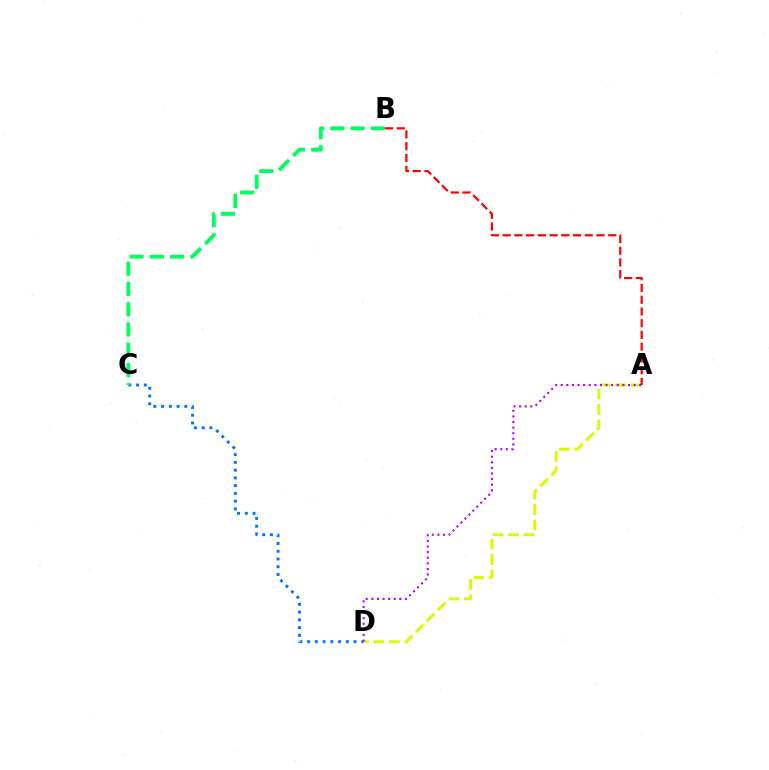{('C', 'D'): [{'color': '#0074ff', 'line_style': 'dotted', 'thickness': 2.1}], ('A', 'D'): [{'color': '#d1ff00', 'line_style': 'dashed', 'thickness': 2.1}, {'color': '#b900ff', 'line_style': 'dotted', 'thickness': 1.52}], ('A', 'B'): [{'color': '#ff0000', 'line_style': 'dashed', 'thickness': 1.59}], ('B', 'C'): [{'color': '#00ff5c', 'line_style': 'dashed', 'thickness': 2.75}]}